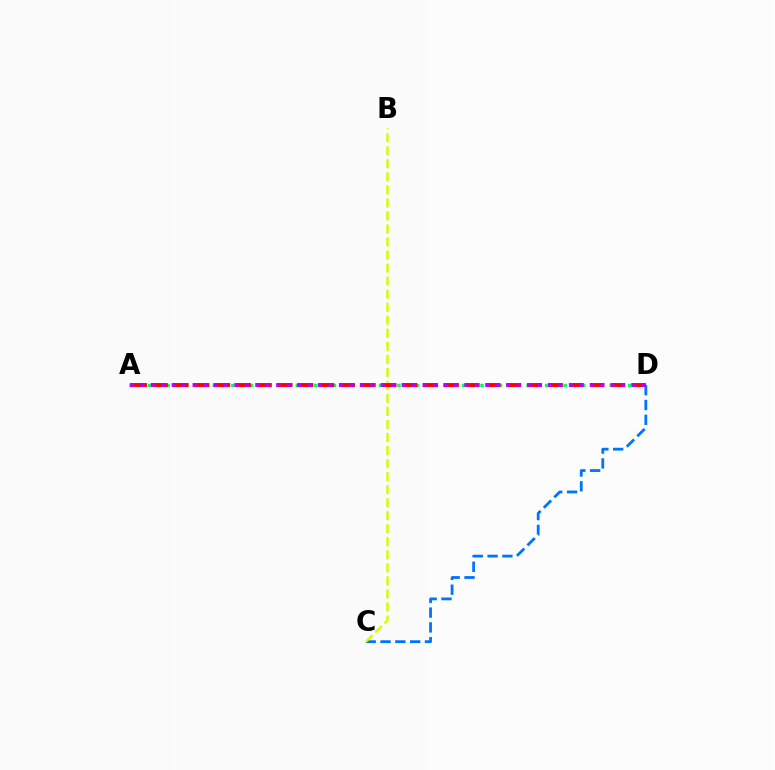{('C', 'D'): [{'color': '#0074ff', 'line_style': 'dashed', 'thickness': 2.01}], ('B', 'C'): [{'color': '#d1ff00', 'line_style': 'dashed', 'thickness': 1.77}], ('A', 'D'): [{'color': '#00ff5c', 'line_style': 'dotted', 'thickness': 2.51}, {'color': '#ff0000', 'line_style': 'dashed', 'thickness': 2.82}, {'color': '#b900ff', 'line_style': 'dotted', 'thickness': 2.84}]}